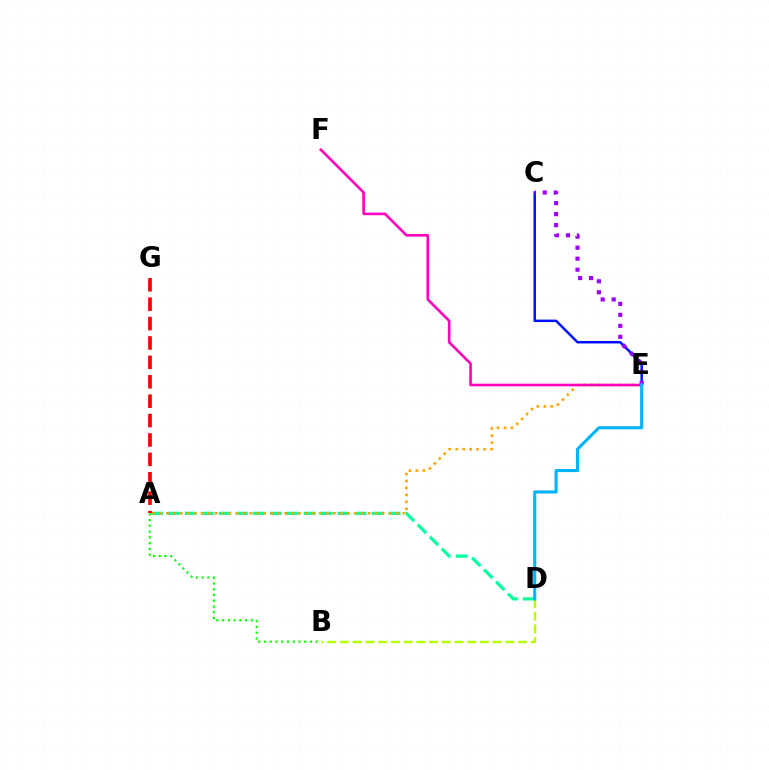{('C', 'E'): [{'color': '#0010ff', 'line_style': 'solid', 'thickness': 1.79}, {'color': '#9b00ff', 'line_style': 'dotted', 'thickness': 2.99}], ('A', 'D'): [{'color': '#00ff9d', 'line_style': 'dashed', 'thickness': 2.31}], ('A', 'E'): [{'color': '#ffa500', 'line_style': 'dotted', 'thickness': 1.89}], ('A', 'B'): [{'color': '#08ff00', 'line_style': 'dotted', 'thickness': 1.56}], ('B', 'D'): [{'color': '#b3ff00', 'line_style': 'dashed', 'thickness': 1.73}], ('A', 'G'): [{'color': '#ff0000', 'line_style': 'dashed', 'thickness': 2.64}], ('E', 'F'): [{'color': '#ff00bd', 'line_style': 'solid', 'thickness': 1.88}], ('D', 'E'): [{'color': '#00b5ff', 'line_style': 'solid', 'thickness': 2.23}]}